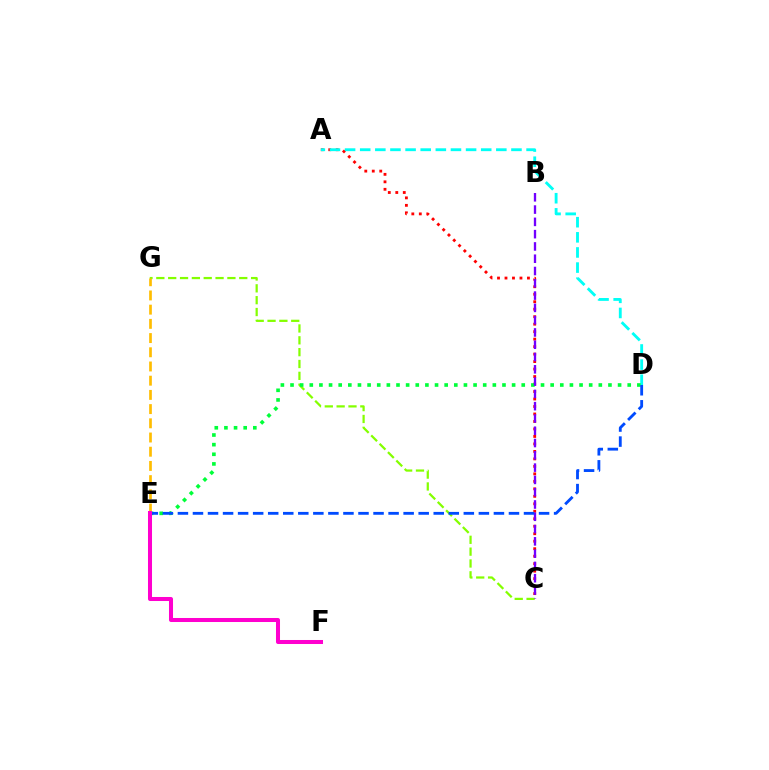{('A', 'C'): [{'color': '#ff0000', 'line_style': 'dotted', 'thickness': 2.03}], ('C', 'G'): [{'color': '#84ff00', 'line_style': 'dashed', 'thickness': 1.61}], ('E', 'G'): [{'color': '#ffbd00', 'line_style': 'dashed', 'thickness': 1.93}], ('A', 'D'): [{'color': '#00fff6', 'line_style': 'dashed', 'thickness': 2.05}], ('D', 'E'): [{'color': '#00ff39', 'line_style': 'dotted', 'thickness': 2.62}, {'color': '#004bff', 'line_style': 'dashed', 'thickness': 2.04}], ('B', 'C'): [{'color': '#7200ff', 'line_style': 'dashed', 'thickness': 1.67}], ('E', 'F'): [{'color': '#ff00cf', 'line_style': 'solid', 'thickness': 2.89}]}